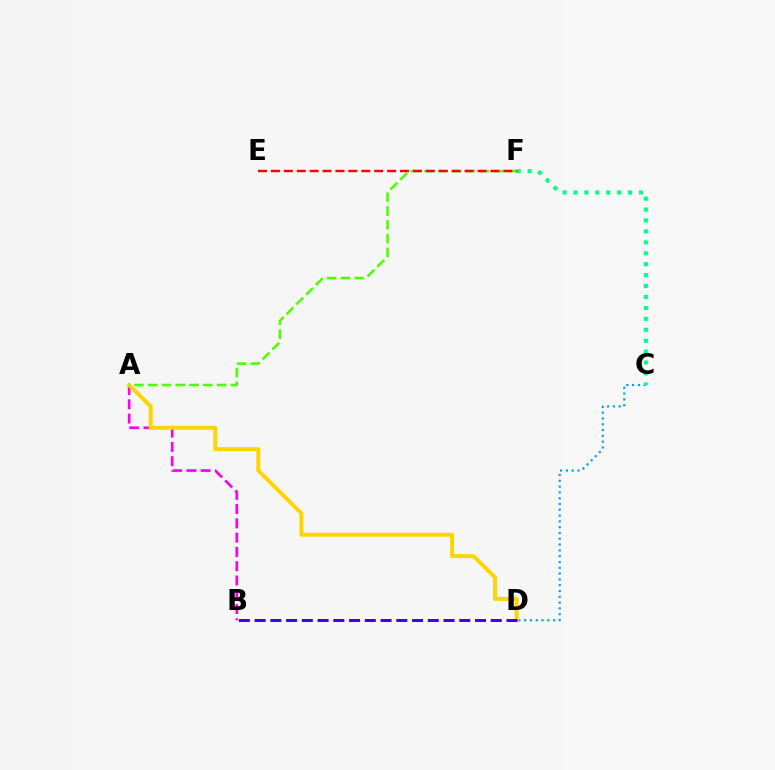{('C', 'D'): [{'color': '#009eff', 'line_style': 'dotted', 'thickness': 1.58}], ('A', 'B'): [{'color': '#ff00ed', 'line_style': 'dashed', 'thickness': 1.94}], ('A', 'D'): [{'color': '#ffd500', 'line_style': 'solid', 'thickness': 2.88}], ('A', 'F'): [{'color': '#4fff00', 'line_style': 'dashed', 'thickness': 1.87}], ('B', 'D'): [{'color': '#3700ff', 'line_style': 'dashed', 'thickness': 2.14}], ('C', 'F'): [{'color': '#00ff86', 'line_style': 'dotted', 'thickness': 2.97}], ('E', 'F'): [{'color': '#ff0000', 'line_style': 'dashed', 'thickness': 1.75}]}